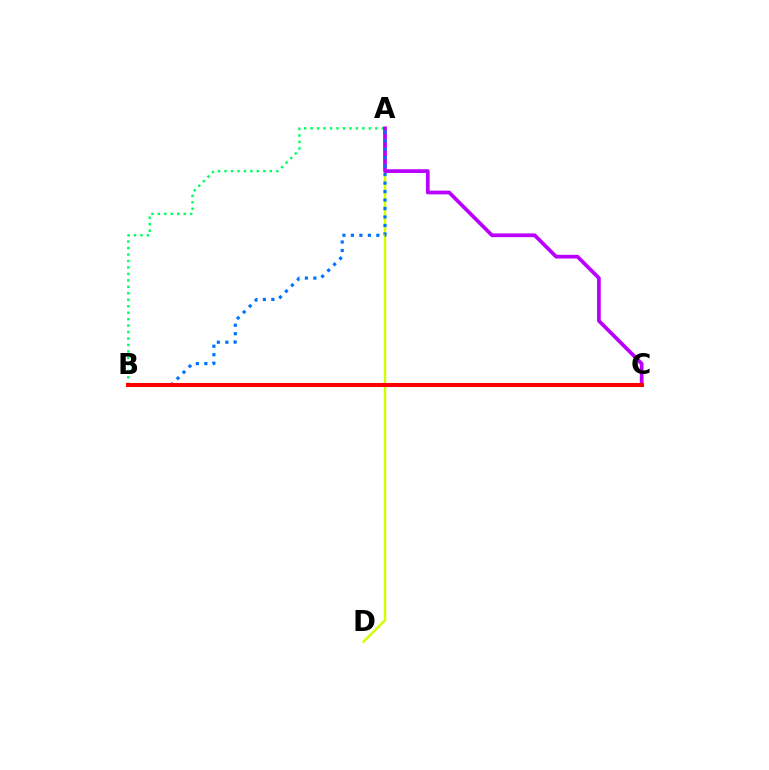{('A', 'B'): [{'color': '#00ff5c', 'line_style': 'dotted', 'thickness': 1.76}, {'color': '#0074ff', 'line_style': 'dotted', 'thickness': 2.3}], ('A', 'D'): [{'color': '#d1ff00', 'line_style': 'solid', 'thickness': 1.77}], ('A', 'C'): [{'color': '#b900ff', 'line_style': 'solid', 'thickness': 2.69}], ('B', 'C'): [{'color': '#ff0000', 'line_style': 'solid', 'thickness': 2.92}]}